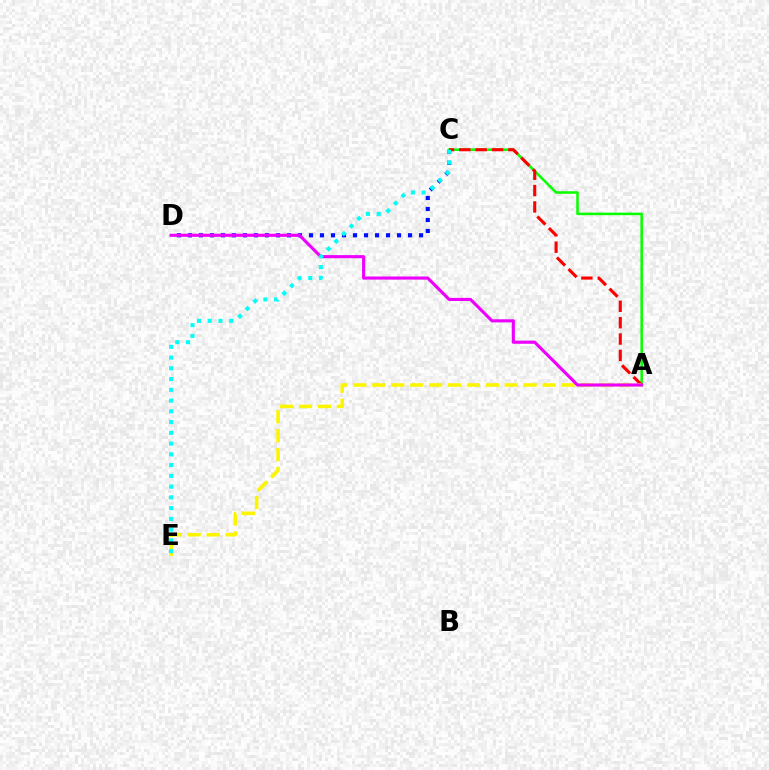{('C', 'D'): [{'color': '#0010ff', 'line_style': 'dotted', 'thickness': 2.99}], ('A', 'C'): [{'color': '#08ff00', 'line_style': 'solid', 'thickness': 1.83}, {'color': '#ff0000', 'line_style': 'dashed', 'thickness': 2.22}], ('A', 'E'): [{'color': '#fcf500', 'line_style': 'dashed', 'thickness': 2.57}], ('A', 'D'): [{'color': '#ee00ff', 'line_style': 'solid', 'thickness': 2.24}], ('C', 'E'): [{'color': '#00fff6', 'line_style': 'dotted', 'thickness': 2.92}]}